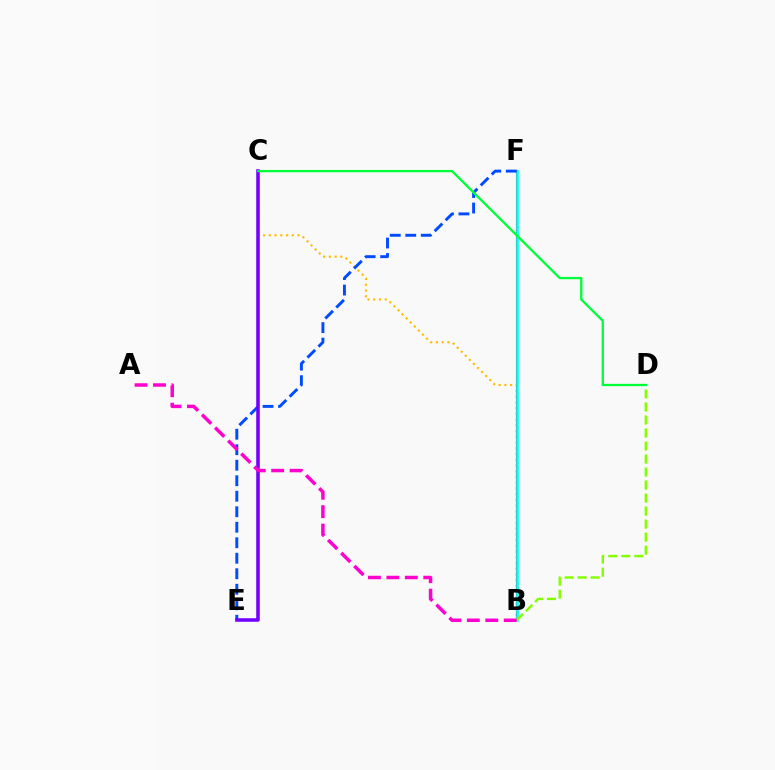{('B', 'C'): [{'color': '#ffbd00', 'line_style': 'dotted', 'thickness': 1.56}], ('B', 'F'): [{'color': '#ff0000', 'line_style': 'solid', 'thickness': 1.53}, {'color': '#00fff6', 'line_style': 'solid', 'thickness': 1.9}], ('B', 'D'): [{'color': '#84ff00', 'line_style': 'dashed', 'thickness': 1.77}], ('E', 'F'): [{'color': '#004bff', 'line_style': 'dashed', 'thickness': 2.11}], ('C', 'E'): [{'color': '#7200ff', 'line_style': 'solid', 'thickness': 2.56}], ('C', 'D'): [{'color': '#00ff39', 'line_style': 'solid', 'thickness': 1.66}], ('A', 'B'): [{'color': '#ff00cf', 'line_style': 'dashed', 'thickness': 2.51}]}